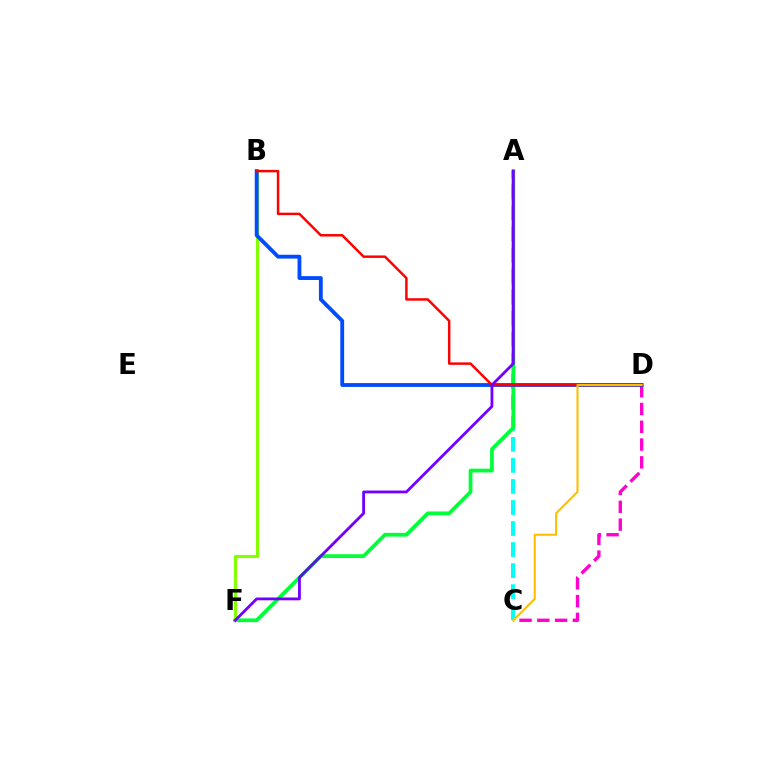{('C', 'D'): [{'color': '#ff00cf', 'line_style': 'dashed', 'thickness': 2.42}, {'color': '#ffbd00', 'line_style': 'solid', 'thickness': 1.5}], ('A', 'C'): [{'color': '#00fff6', 'line_style': 'dashed', 'thickness': 2.86}], ('A', 'F'): [{'color': '#00ff39', 'line_style': 'solid', 'thickness': 2.7}, {'color': '#7200ff', 'line_style': 'solid', 'thickness': 2.03}], ('B', 'F'): [{'color': '#84ff00', 'line_style': 'solid', 'thickness': 2.27}], ('B', 'D'): [{'color': '#004bff', 'line_style': 'solid', 'thickness': 2.75}, {'color': '#ff0000', 'line_style': 'solid', 'thickness': 1.78}]}